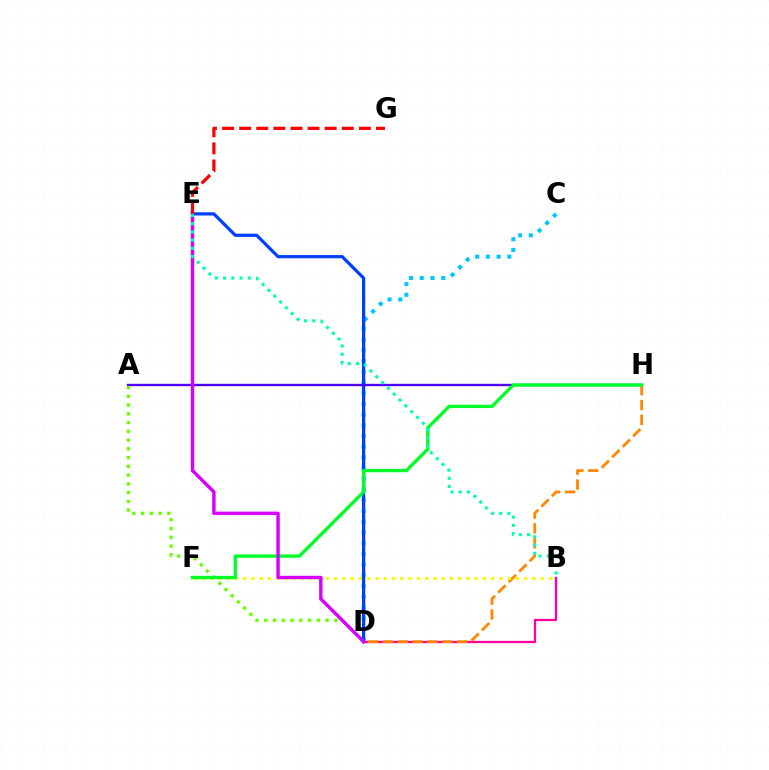{('C', 'D'): [{'color': '#00c7ff', 'line_style': 'dotted', 'thickness': 2.91}], ('D', 'E'): [{'color': '#003fff', 'line_style': 'solid', 'thickness': 2.32}, {'color': '#d600ff', 'line_style': 'solid', 'thickness': 2.45}], ('A', 'H'): [{'color': '#4f00ff', 'line_style': 'solid', 'thickness': 1.7}], ('B', 'D'): [{'color': '#ff00a0', 'line_style': 'solid', 'thickness': 1.65}], ('A', 'D'): [{'color': '#66ff00', 'line_style': 'dotted', 'thickness': 2.38}], ('D', 'H'): [{'color': '#ff8800', 'line_style': 'dashed', 'thickness': 2.01}], ('B', 'F'): [{'color': '#eeff00', 'line_style': 'dotted', 'thickness': 2.25}], ('F', 'H'): [{'color': '#00ff27', 'line_style': 'solid', 'thickness': 2.4}], ('B', 'E'): [{'color': '#00ffaf', 'line_style': 'dotted', 'thickness': 2.23}], ('E', 'G'): [{'color': '#ff0000', 'line_style': 'dashed', 'thickness': 2.32}]}